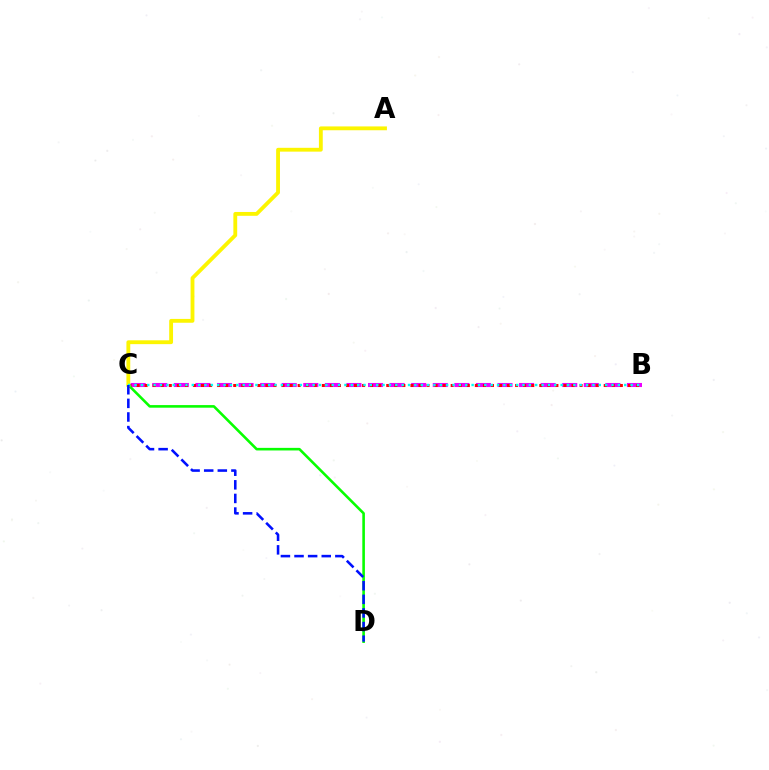{('B', 'C'): [{'color': '#ee00ff', 'line_style': 'dashed', 'thickness': 2.93}, {'color': '#ff0000', 'line_style': 'dotted', 'thickness': 2.19}, {'color': '#00fff6', 'line_style': 'dotted', 'thickness': 1.73}], ('C', 'D'): [{'color': '#08ff00', 'line_style': 'solid', 'thickness': 1.87}, {'color': '#0010ff', 'line_style': 'dashed', 'thickness': 1.85}], ('A', 'C'): [{'color': '#fcf500', 'line_style': 'solid', 'thickness': 2.76}]}